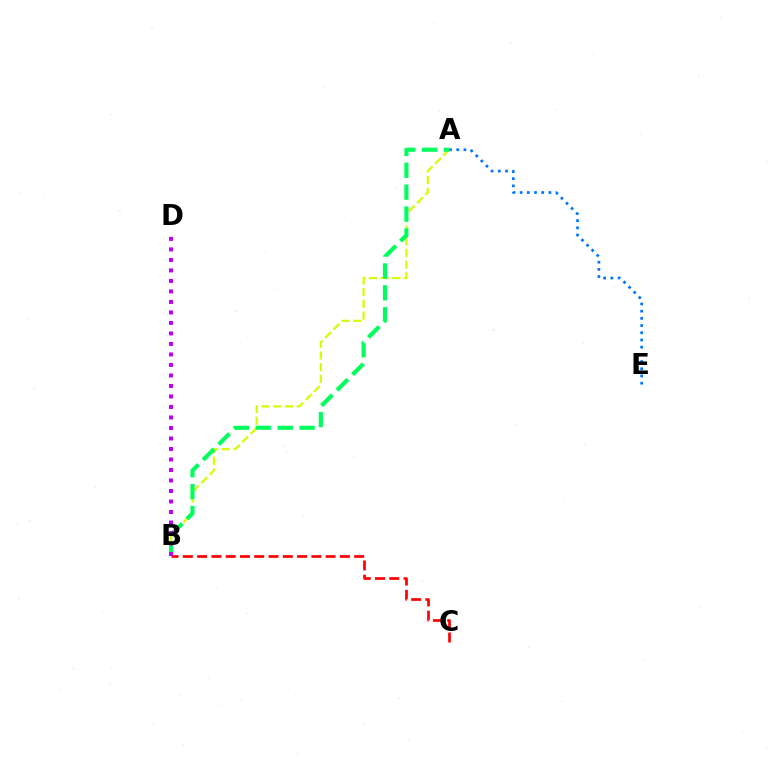{('A', 'B'): [{'color': '#d1ff00', 'line_style': 'dashed', 'thickness': 1.59}, {'color': '#00ff5c', 'line_style': 'dashed', 'thickness': 2.98}], ('B', 'C'): [{'color': '#ff0000', 'line_style': 'dashed', 'thickness': 1.94}], ('A', 'E'): [{'color': '#0074ff', 'line_style': 'dotted', 'thickness': 1.96}], ('B', 'D'): [{'color': '#b900ff', 'line_style': 'dotted', 'thickness': 2.85}]}